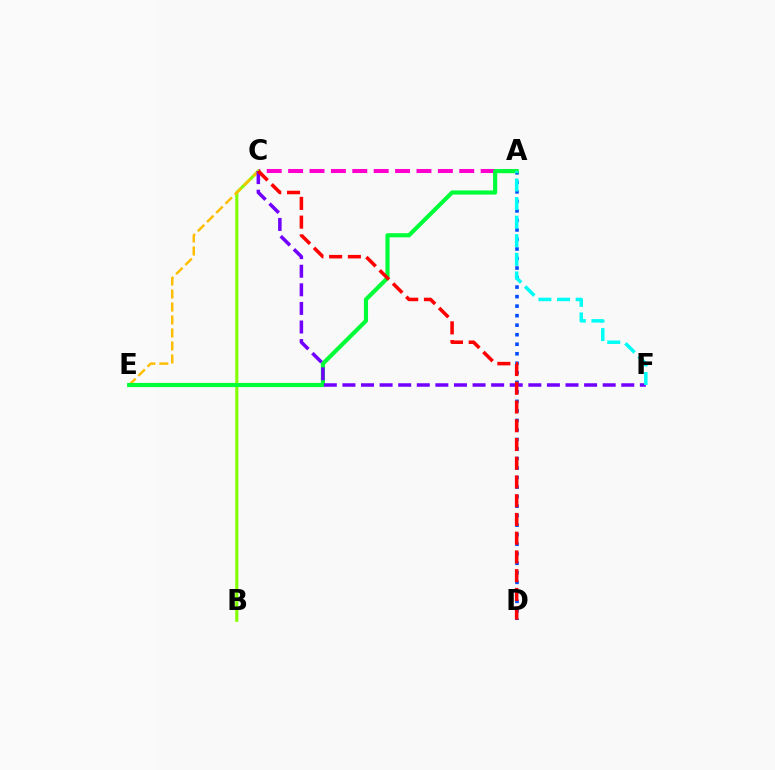{('A', 'D'): [{'color': '#004bff', 'line_style': 'dotted', 'thickness': 2.59}], ('A', 'C'): [{'color': '#ff00cf', 'line_style': 'dashed', 'thickness': 2.91}], ('B', 'C'): [{'color': '#84ff00', 'line_style': 'solid', 'thickness': 2.24}], ('C', 'E'): [{'color': '#ffbd00', 'line_style': 'dashed', 'thickness': 1.77}], ('A', 'E'): [{'color': '#00ff39', 'line_style': 'solid', 'thickness': 2.98}], ('C', 'F'): [{'color': '#7200ff', 'line_style': 'dashed', 'thickness': 2.53}], ('A', 'F'): [{'color': '#00fff6', 'line_style': 'dashed', 'thickness': 2.53}], ('C', 'D'): [{'color': '#ff0000', 'line_style': 'dashed', 'thickness': 2.55}]}